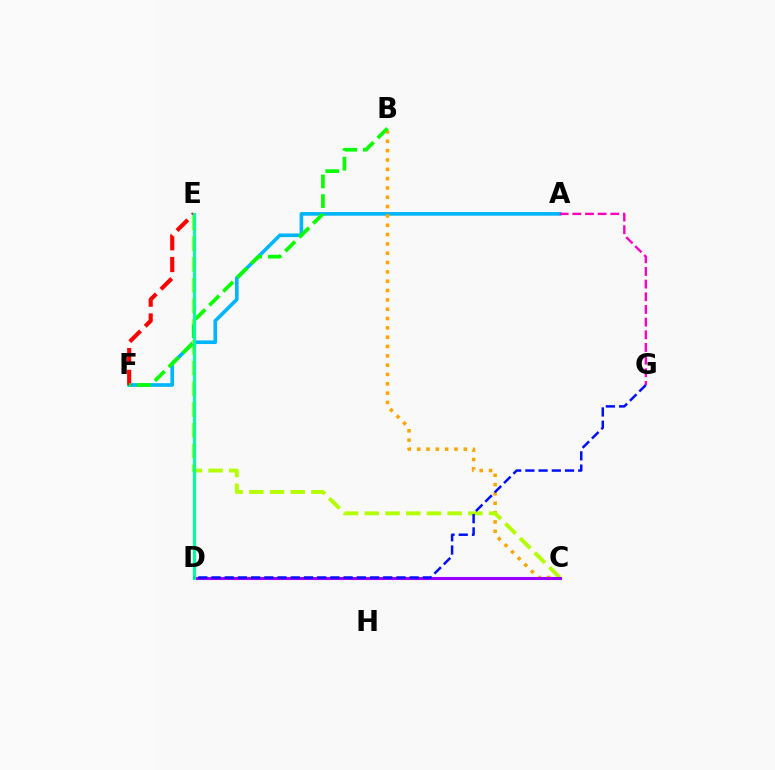{('A', 'F'): [{'color': '#00b5ff', 'line_style': 'solid', 'thickness': 2.62}], ('B', 'C'): [{'color': '#ffa500', 'line_style': 'dotted', 'thickness': 2.53}], ('E', 'F'): [{'color': '#ff0000', 'line_style': 'dashed', 'thickness': 2.96}], ('C', 'E'): [{'color': '#b3ff00', 'line_style': 'dashed', 'thickness': 2.81}], ('A', 'G'): [{'color': '#ff00bd', 'line_style': 'dashed', 'thickness': 1.72}], ('C', 'D'): [{'color': '#9b00ff', 'line_style': 'solid', 'thickness': 2.22}], ('B', 'F'): [{'color': '#08ff00', 'line_style': 'dashed', 'thickness': 2.67}], ('D', 'E'): [{'color': '#00ff9d', 'line_style': 'solid', 'thickness': 2.28}], ('D', 'G'): [{'color': '#0010ff', 'line_style': 'dashed', 'thickness': 1.79}]}